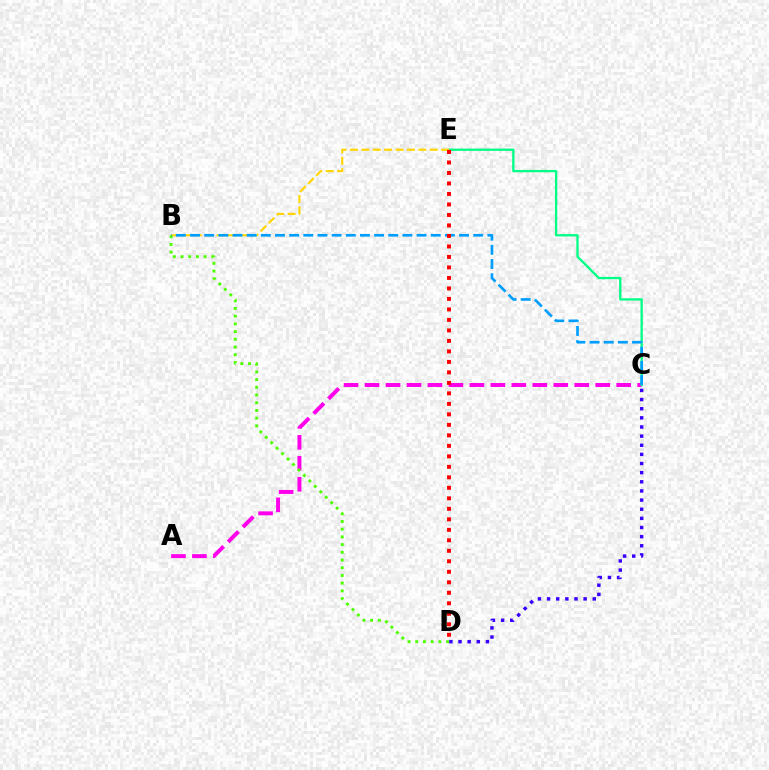{('A', 'C'): [{'color': '#ff00ed', 'line_style': 'dashed', 'thickness': 2.85}], ('C', 'E'): [{'color': '#00ff86', 'line_style': 'solid', 'thickness': 1.67}], ('B', 'E'): [{'color': '#ffd500', 'line_style': 'dashed', 'thickness': 1.55}], ('B', 'D'): [{'color': '#4fff00', 'line_style': 'dotted', 'thickness': 2.09}], ('B', 'C'): [{'color': '#009eff', 'line_style': 'dashed', 'thickness': 1.92}], ('D', 'E'): [{'color': '#ff0000', 'line_style': 'dotted', 'thickness': 2.85}], ('C', 'D'): [{'color': '#3700ff', 'line_style': 'dotted', 'thickness': 2.48}]}